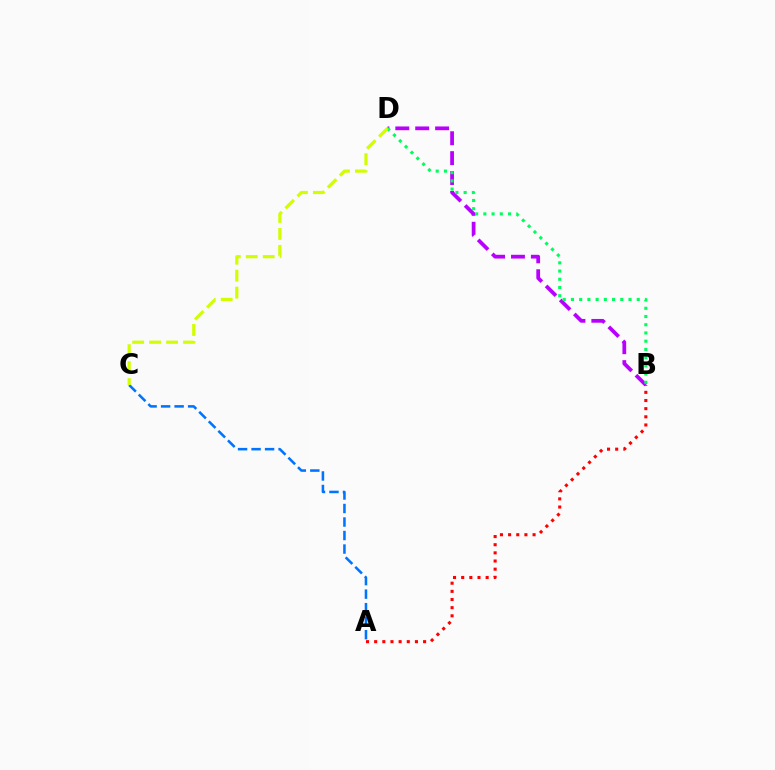{('A', 'C'): [{'color': '#0074ff', 'line_style': 'dashed', 'thickness': 1.84}], ('B', 'D'): [{'color': '#b900ff', 'line_style': 'dashed', 'thickness': 2.7}, {'color': '#00ff5c', 'line_style': 'dotted', 'thickness': 2.23}], ('A', 'B'): [{'color': '#ff0000', 'line_style': 'dotted', 'thickness': 2.22}], ('C', 'D'): [{'color': '#d1ff00', 'line_style': 'dashed', 'thickness': 2.3}]}